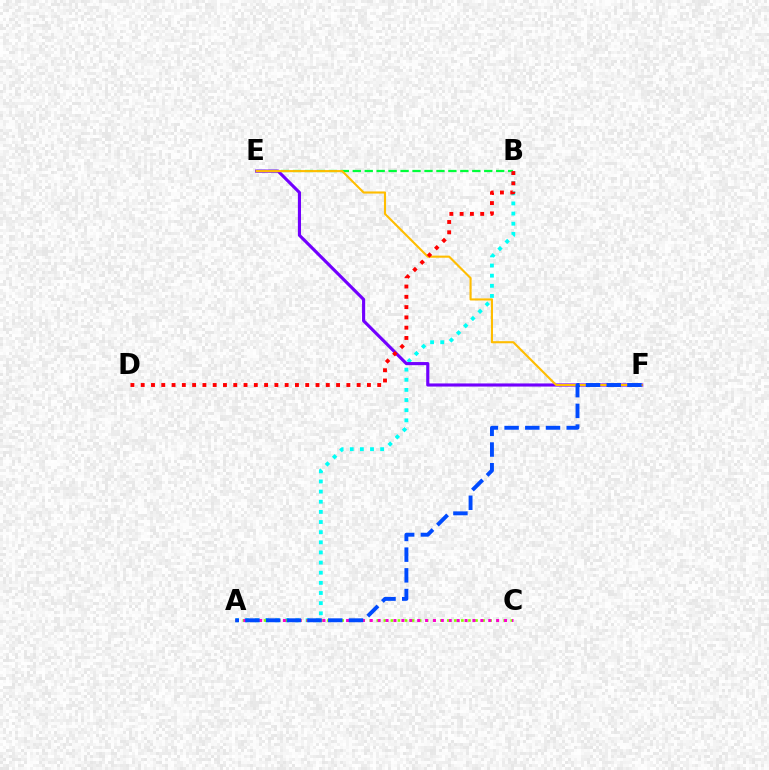{('B', 'E'): [{'color': '#00ff39', 'line_style': 'dashed', 'thickness': 1.62}], ('A', 'B'): [{'color': '#00fff6', 'line_style': 'dotted', 'thickness': 2.75}], ('A', 'C'): [{'color': '#84ff00', 'line_style': 'dotted', 'thickness': 1.92}, {'color': '#ff00cf', 'line_style': 'dotted', 'thickness': 2.15}], ('E', 'F'): [{'color': '#7200ff', 'line_style': 'solid', 'thickness': 2.25}, {'color': '#ffbd00', 'line_style': 'solid', 'thickness': 1.52}], ('A', 'F'): [{'color': '#004bff', 'line_style': 'dashed', 'thickness': 2.81}], ('B', 'D'): [{'color': '#ff0000', 'line_style': 'dotted', 'thickness': 2.79}]}